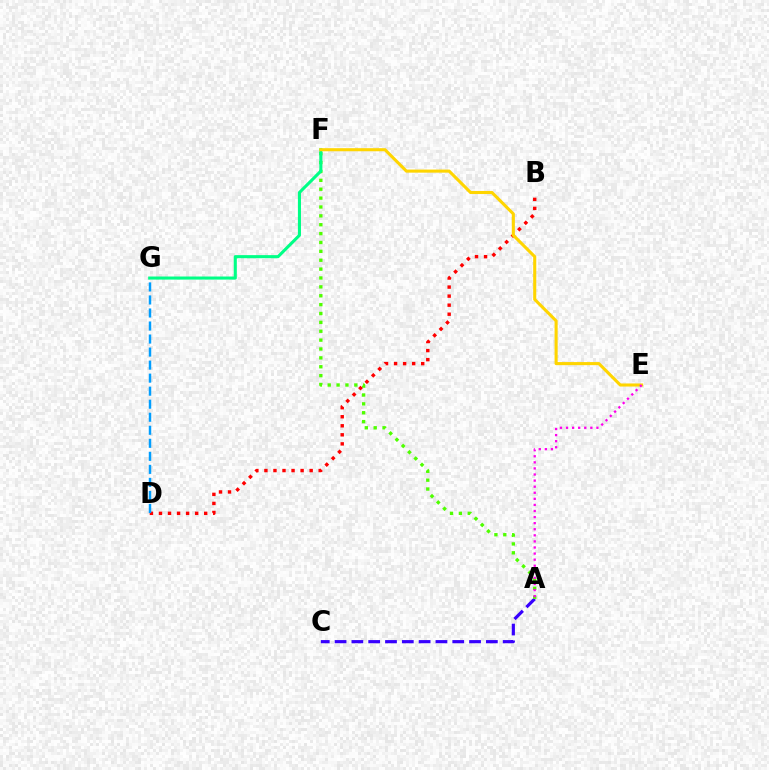{('A', 'C'): [{'color': '#3700ff', 'line_style': 'dashed', 'thickness': 2.28}], ('A', 'F'): [{'color': '#4fff00', 'line_style': 'dotted', 'thickness': 2.41}], ('B', 'D'): [{'color': '#ff0000', 'line_style': 'dotted', 'thickness': 2.46}], ('D', 'G'): [{'color': '#009eff', 'line_style': 'dashed', 'thickness': 1.77}], ('F', 'G'): [{'color': '#00ff86', 'line_style': 'solid', 'thickness': 2.22}], ('E', 'F'): [{'color': '#ffd500', 'line_style': 'solid', 'thickness': 2.22}], ('A', 'E'): [{'color': '#ff00ed', 'line_style': 'dotted', 'thickness': 1.65}]}